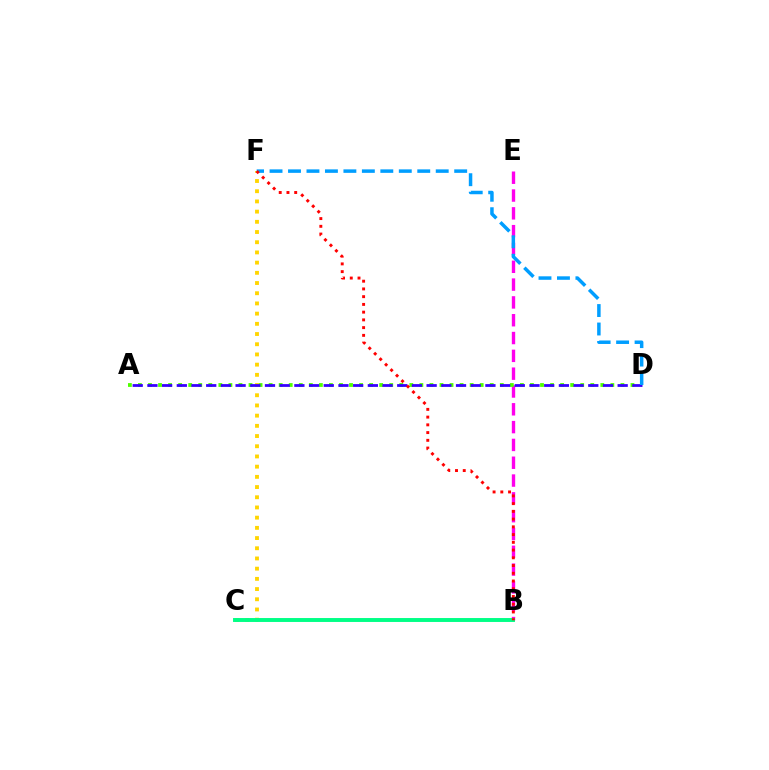{('B', 'E'): [{'color': '#ff00ed', 'line_style': 'dashed', 'thickness': 2.42}], ('A', 'D'): [{'color': '#4fff00', 'line_style': 'dotted', 'thickness': 2.73}, {'color': '#3700ff', 'line_style': 'dashed', 'thickness': 2.0}], ('C', 'F'): [{'color': '#ffd500', 'line_style': 'dotted', 'thickness': 2.77}], ('B', 'C'): [{'color': '#00ff86', 'line_style': 'solid', 'thickness': 2.83}], ('D', 'F'): [{'color': '#009eff', 'line_style': 'dashed', 'thickness': 2.51}], ('B', 'F'): [{'color': '#ff0000', 'line_style': 'dotted', 'thickness': 2.1}]}